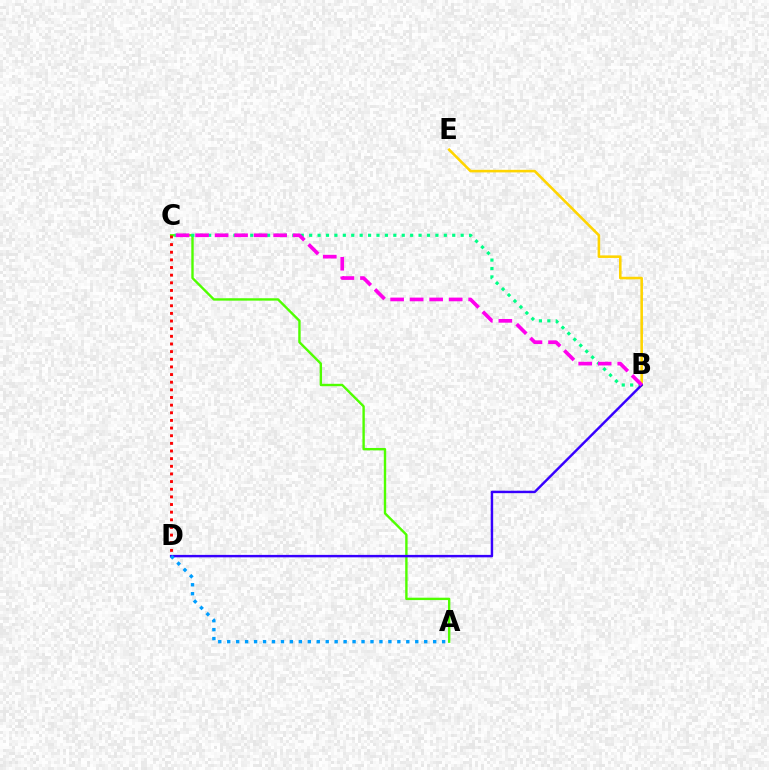{('B', 'E'): [{'color': '#ffd500', 'line_style': 'solid', 'thickness': 1.85}], ('A', 'C'): [{'color': '#4fff00', 'line_style': 'solid', 'thickness': 1.72}], ('B', 'C'): [{'color': '#00ff86', 'line_style': 'dotted', 'thickness': 2.29}, {'color': '#ff00ed', 'line_style': 'dashed', 'thickness': 2.65}], ('B', 'D'): [{'color': '#3700ff', 'line_style': 'solid', 'thickness': 1.76}], ('C', 'D'): [{'color': '#ff0000', 'line_style': 'dotted', 'thickness': 2.08}], ('A', 'D'): [{'color': '#009eff', 'line_style': 'dotted', 'thickness': 2.43}]}